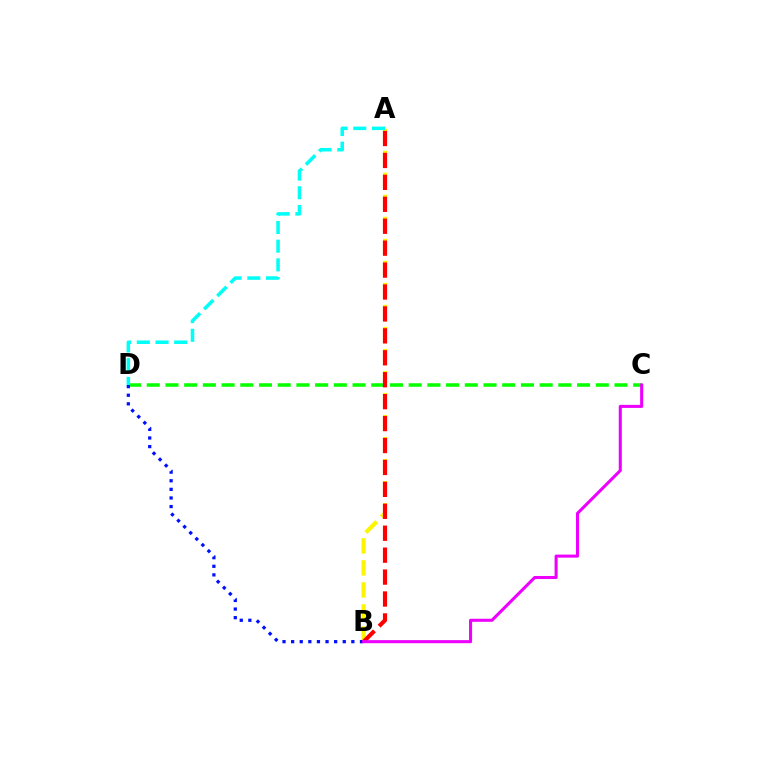{('A', 'B'): [{'color': '#fcf500', 'line_style': 'dashed', 'thickness': 2.99}, {'color': '#ff0000', 'line_style': 'dashed', 'thickness': 2.98}], ('C', 'D'): [{'color': '#08ff00', 'line_style': 'dashed', 'thickness': 2.54}], ('A', 'D'): [{'color': '#00fff6', 'line_style': 'dashed', 'thickness': 2.54}], ('B', 'D'): [{'color': '#0010ff', 'line_style': 'dotted', 'thickness': 2.34}], ('B', 'C'): [{'color': '#ee00ff', 'line_style': 'solid', 'thickness': 2.2}]}